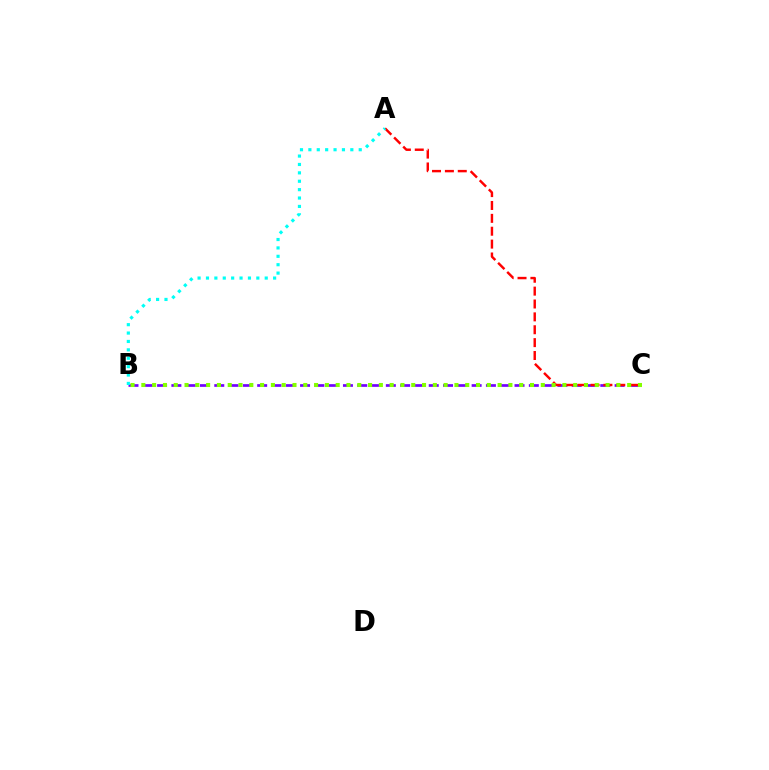{('B', 'C'): [{'color': '#7200ff', 'line_style': 'dashed', 'thickness': 1.94}, {'color': '#84ff00', 'line_style': 'dotted', 'thickness': 2.93}], ('A', 'C'): [{'color': '#ff0000', 'line_style': 'dashed', 'thickness': 1.75}], ('A', 'B'): [{'color': '#00fff6', 'line_style': 'dotted', 'thickness': 2.28}]}